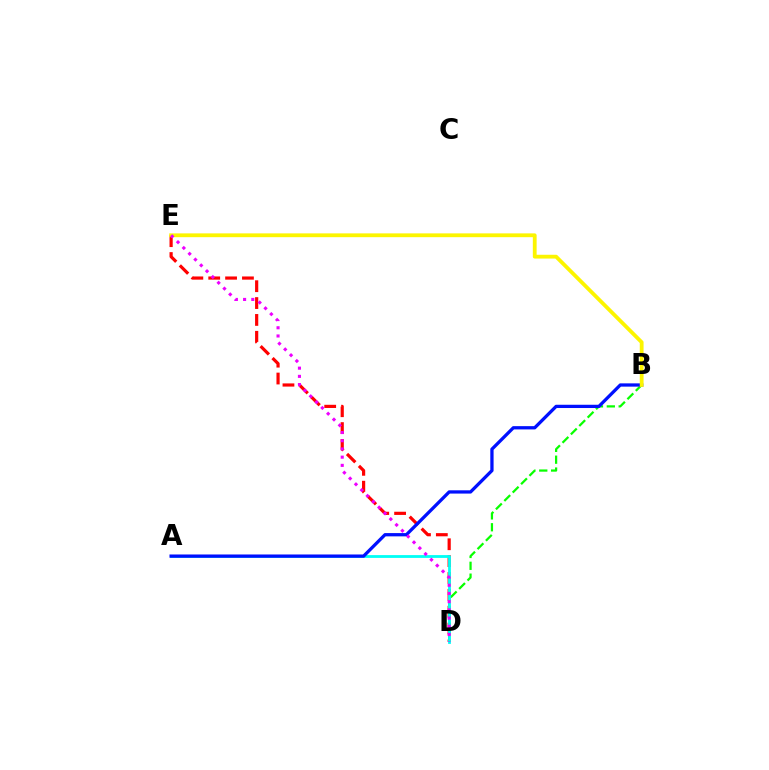{('D', 'E'): [{'color': '#ff0000', 'line_style': 'dashed', 'thickness': 2.29}, {'color': '#ee00ff', 'line_style': 'dotted', 'thickness': 2.23}], ('B', 'D'): [{'color': '#08ff00', 'line_style': 'dashed', 'thickness': 1.61}], ('A', 'D'): [{'color': '#00fff6', 'line_style': 'solid', 'thickness': 2.01}], ('A', 'B'): [{'color': '#0010ff', 'line_style': 'solid', 'thickness': 2.36}], ('B', 'E'): [{'color': '#fcf500', 'line_style': 'solid', 'thickness': 2.74}]}